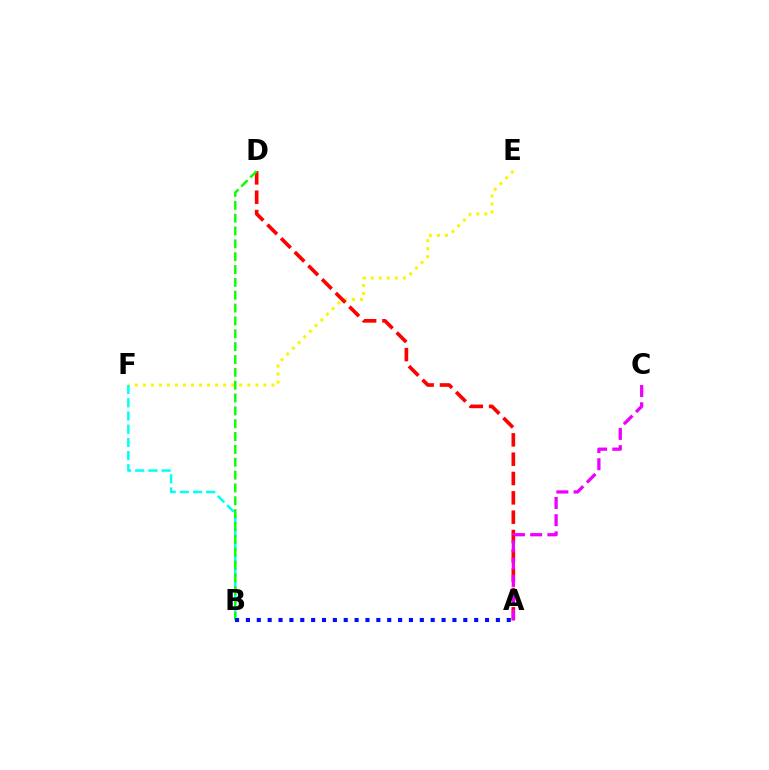{('E', 'F'): [{'color': '#fcf500', 'line_style': 'dotted', 'thickness': 2.18}], ('A', 'D'): [{'color': '#ff0000', 'line_style': 'dashed', 'thickness': 2.63}], ('B', 'F'): [{'color': '#00fff6', 'line_style': 'dashed', 'thickness': 1.79}], ('A', 'C'): [{'color': '#ee00ff', 'line_style': 'dashed', 'thickness': 2.34}], ('B', 'D'): [{'color': '#08ff00', 'line_style': 'dashed', 'thickness': 1.75}], ('A', 'B'): [{'color': '#0010ff', 'line_style': 'dotted', 'thickness': 2.95}]}